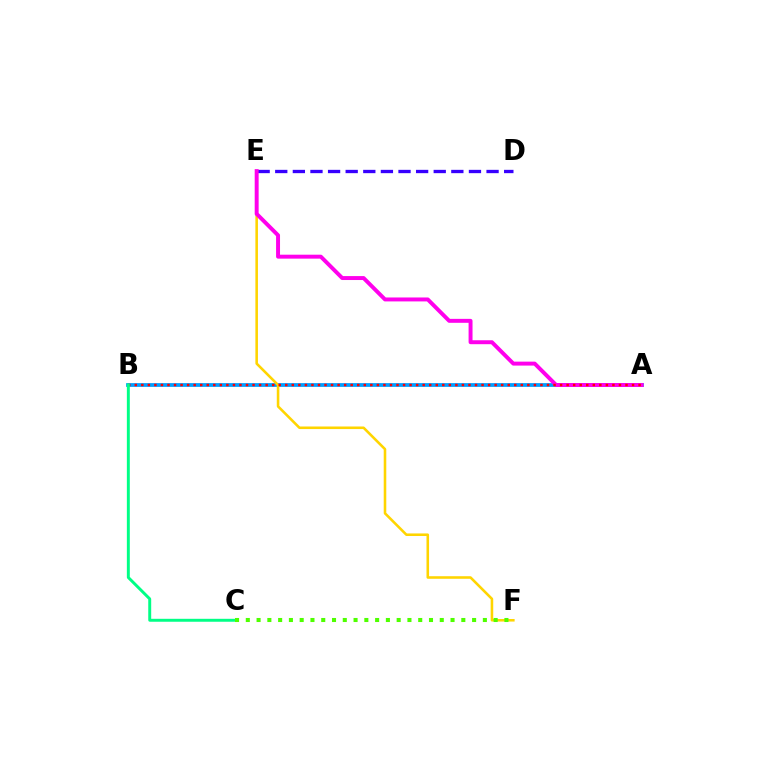{('D', 'E'): [{'color': '#3700ff', 'line_style': 'dashed', 'thickness': 2.39}], ('A', 'B'): [{'color': '#009eff', 'line_style': 'solid', 'thickness': 2.71}, {'color': '#ff0000', 'line_style': 'dotted', 'thickness': 1.78}], ('E', 'F'): [{'color': '#ffd500', 'line_style': 'solid', 'thickness': 1.85}], ('A', 'E'): [{'color': '#ff00ed', 'line_style': 'solid', 'thickness': 2.84}], ('B', 'C'): [{'color': '#00ff86', 'line_style': 'solid', 'thickness': 2.12}], ('C', 'F'): [{'color': '#4fff00', 'line_style': 'dotted', 'thickness': 2.93}]}